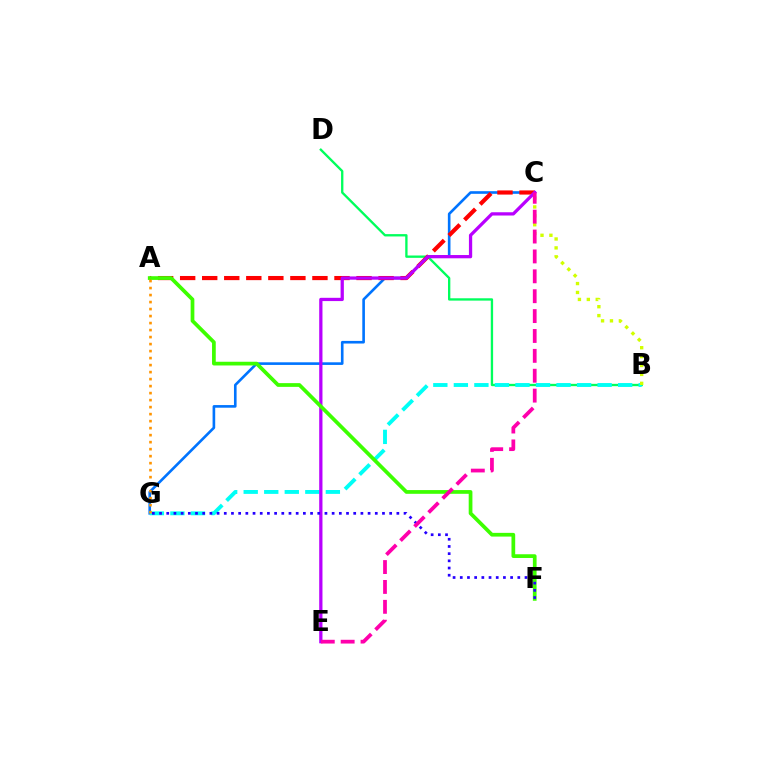{('C', 'G'): [{'color': '#0074ff', 'line_style': 'solid', 'thickness': 1.89}], ('B', 'D'): [{'color': '#00ff5c', 'line_style': 'solid', 'thickness': 1.68}], ('A', 'C'): [{'color': '#ff0000', 'line_style': 'dashed', 'thickness': 3.0}], ('B', 'G'): [{'color': '#00fff6', 'line_style': 'dashed', 'thickness': 2.79}], ('C', 'E'): [{'color': '#b900ff', 'line_style': 'solid', 'thickness': 2.35}, {'color': '#ff00ac', 'line_style': 'dashed', 'thickness': 2.7}], ('A', 'F'): [{'color': '#3dff00', 'line_style': 'solid', 'thickness': 2.68}], ('B', 'C'): [{'color': '#d1ff00', 'line_style': 'dotted', 'thickness': 2.42}], ('A', 'G'): [{'color': '#ff9400', 'line_style': 'dotted', 'thickness': 1.9}], ('F', 'G'): [{'color': '#2500ff', 'line_style': 'dotted', 'thickness': 1.95}]}